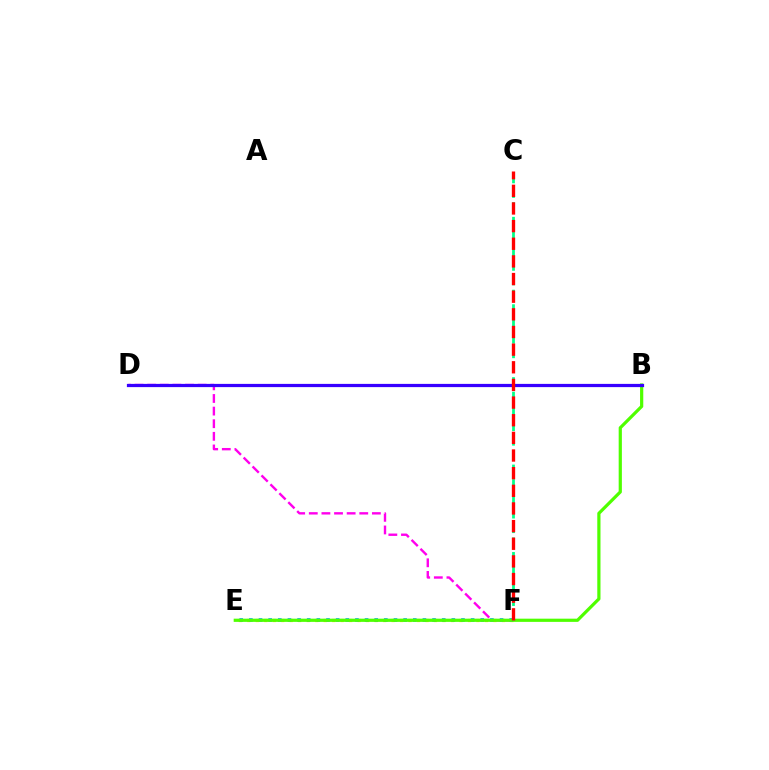{('D', 'F'): [{'color': '#ff00ed', 'line_style': 'dashed', 'thickness': 1.71}], ('E', 'F'): [{'color': '#ffd500', 'line_style': 'dotted', 'thickness': 2.31}, {'color': '#009eff', 'line_style': 'dotted', 'thickness': 2.62}], ('B', 'E'): [{'color': '#4fff00', 'line_style': 'solid', 'thickness': 2.31}], ('B', 'D'): [{'color': '#3700ff', 'line_style': 'solid', 'thickness': 2.32}], ('C', 'F'): [{'color': '#00ff86', 'line_style': 'dashed', 'thickness': 1.98}, {'color': '#ff0000', 'line_style': 'dashed', 'thickness': 2.4}]}